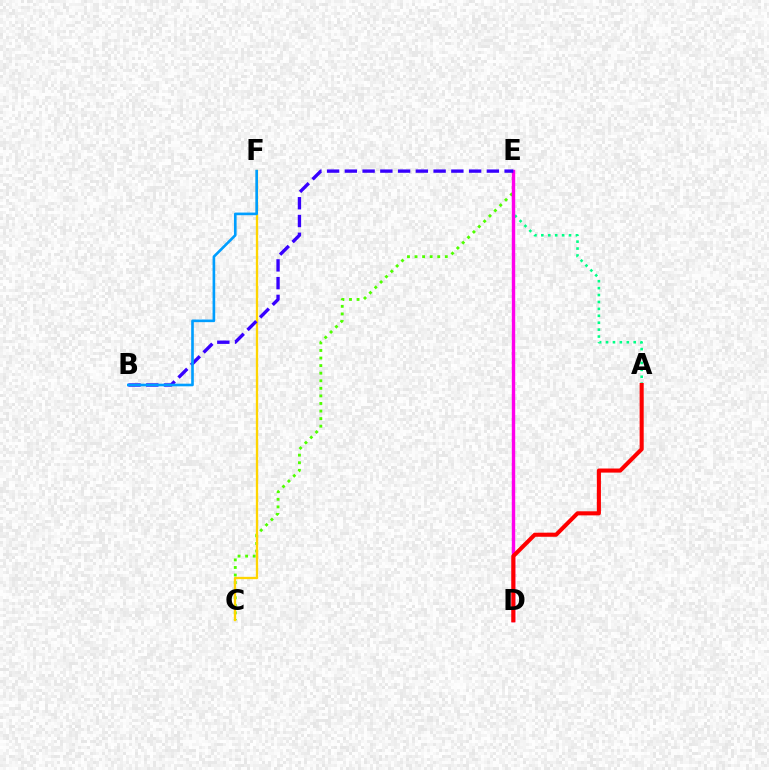{('C', 'E'): [{'color': '#4fff00', 'line_style': 'dotted', 'thickness': 2.06}], ('C', 'F'): [{'color': '#ffd500', 'line_style': 'solid', 'thickness': 1.66}], ('A', 'E'): [{'color': '#00ff86', 'line_style': 'dotted', 'thickness': 1.88}], ('D', 'E'): [{'color': '#ff00ed', 'line_style': 'solid', 'thickness': 2.45}], ('B', 'E'): [{'color': '#3700ff', 'line_style': 'dashed', 'thickness': 2.41}], ('B', 'F'): [{'color': '#009eff', 'line_style': 'solid', 'thickness': 1.9}], ('A', 'D'): [{'color': '#ff0000', 'line_style': 'solid', 'thickness': 2.94}]}